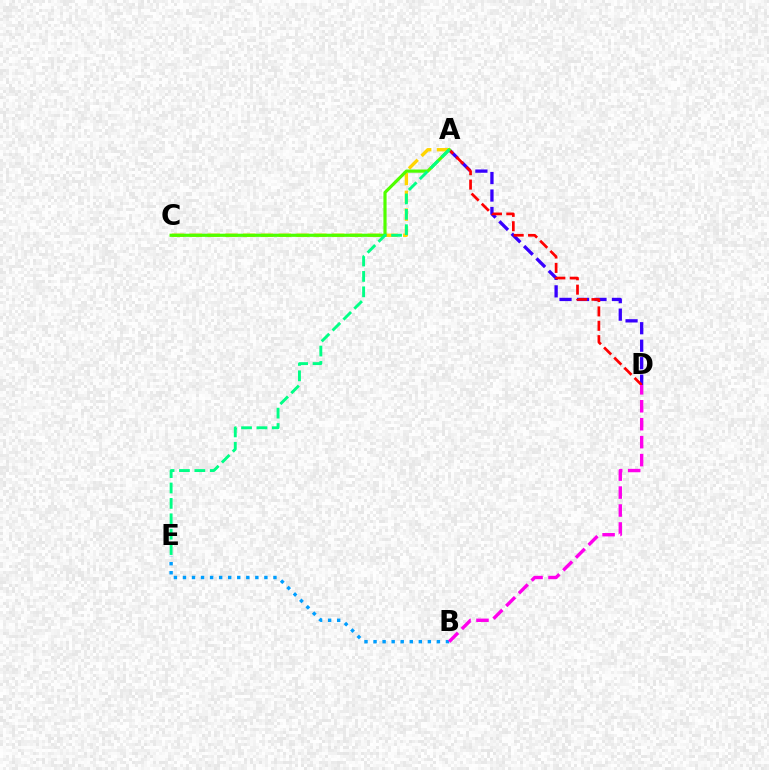{('A', 'C'): [{'color': '#ffd500', 'line_style': 'dashed', 'thickness': 2.42}, {'color': '#4fff00', 'line_style': 'solid', 'thickness': 2.29}], ('A', 'D'): [{'color': '#3700ff', 'line_style': 'dashed', 'thickness': 2.38}, {'color': '#ff0000', 'line_style': 'dashed', 'thickness': 1.95}], ('B', 'E'): [{'color': '#009eff', 'line_style': 'dotted', 'thickness': 2.46}], ('A', 'E'): [{'color': '#00ff86', 'line_style': 'dashed', 'thickness': 2.09}], ('B', 'D'): [{'color': '#ff00ed', 'line_style': 'dashed', 'thickness': 2.44}]}